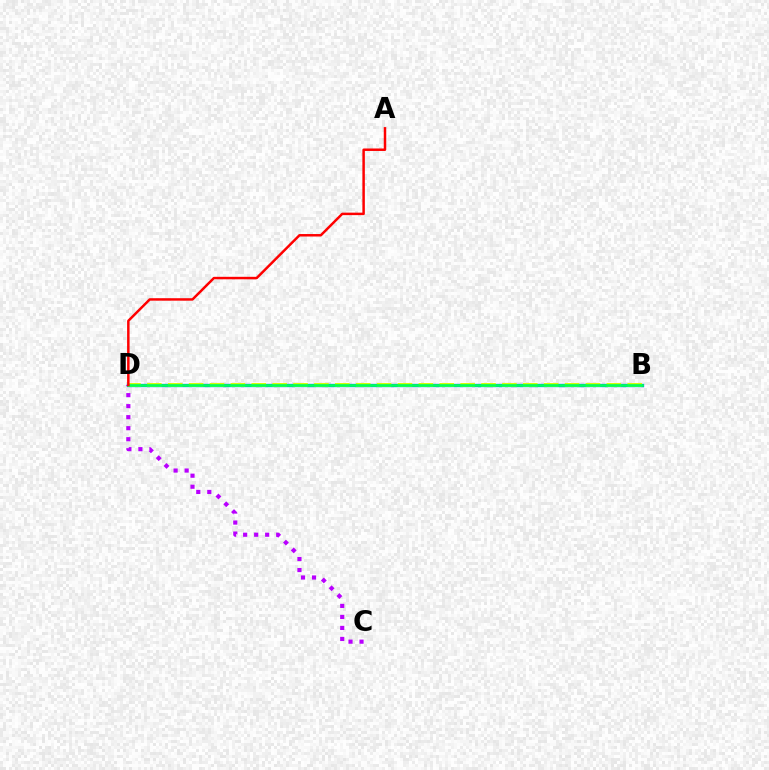{('B', 'D'): [{'color': '#0074ff', 'line_style': 'solid', 'thickness': 2.4}, {'color': '#d1ff00', 'line_style': 'dashed', 'thickness': 2.84}, {'color': '#00ff5c', 'line_style': 'solid', 'thickness': 1.95}], ('C', 'D'): [{'color': '#b900ff', 'line_style': 'dotted', 'thickness': 2.99}], ('A', 'D'): [{'color': '#ff0000', 'line_style': 'solid', 'thickness': 1.78}]}